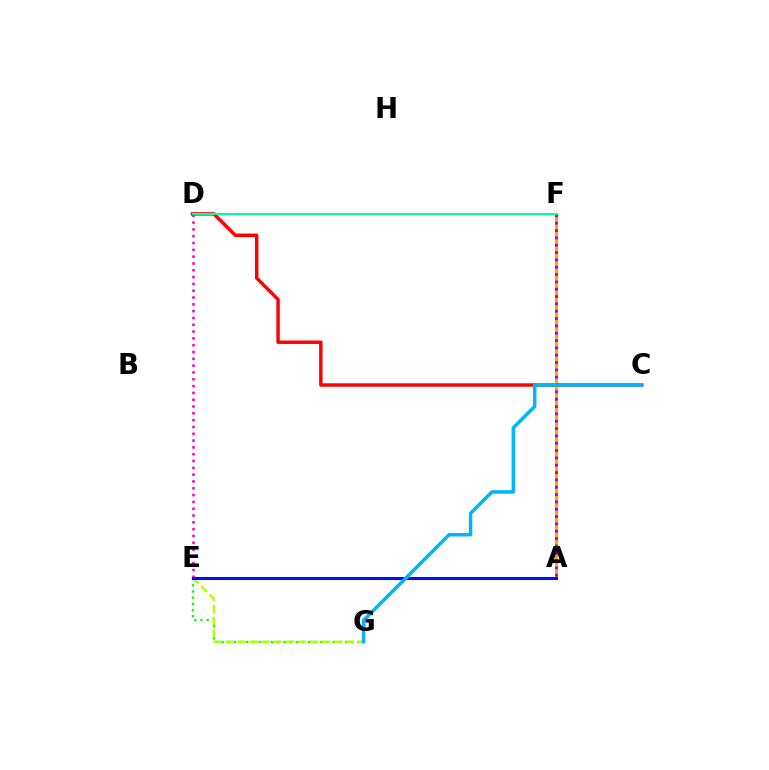{('C', 'D'): [{'color': '#ff0000', 'line_style': 'solid', 'thickness': 2.47}], ('E', 'G'): [{'color': '#08ff00', 'line_style': 'dotted', 'thickness': 1.68}, {'color': '#b3ff00', 'line_style': 'dashed', 'thickness': 1.64}], ('A', 'F'): [{'color': '#ffa500', 'line_style': 'solid', 'thickness': 2.27}, {'color': '#9b00ff', 'line_style': 'dotted', 'thickness': 1.99}], ('D', 'E'): [{'color': '#ff00bd', 'line_style': 'dotted', 'thickness': 1.85}], ('D', 'F'): [{'color': '#00ff9d', 'line_style': 'solid', 'thickness': 1.51}], ('A', 'E'): [{'color': '#0010ff', 'line_style': 'solid', 'thickness': 2.19}], ('C', 'G'): [{'color': '#00b5ff', 'line_style': 'solid', 'thickness': 2.5}]}